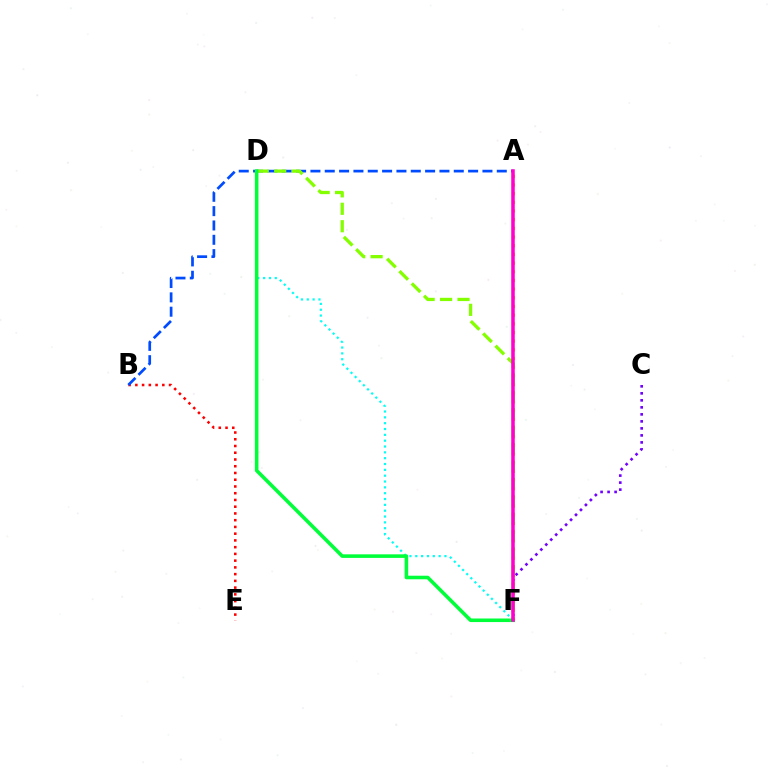{('B', 'E'): [{'color': '#ff0000', 'line_style': 'dotted', 'thickness': 1.83}], ('A', 'B'): [{'color': '#004bff', 'line_style': 'dashed', 'thickness': 1.95}], ('D', 'F'): [{'color': '#00fff6', 'line_style': 'dotted', 'thickness': 1.59}, {'color': '#84ff00', 'line_style': 'dashed', 'thickness': 2.37}, {'color': '#00ff39', 'line_style': 'solid', 'thickness': 2.57}], ('C', 'F'): [{'color': '#7200ff', 'line_style': 'dotted', 'thickness': 1.9}], ('A', 'F'): [{'color': '#ffbd00', 'line_style': 'dotted', 'thickness': 2.36}, {'color': '#ff00cf', 'line_style': 'solid', 'thickness': 2.53}]}